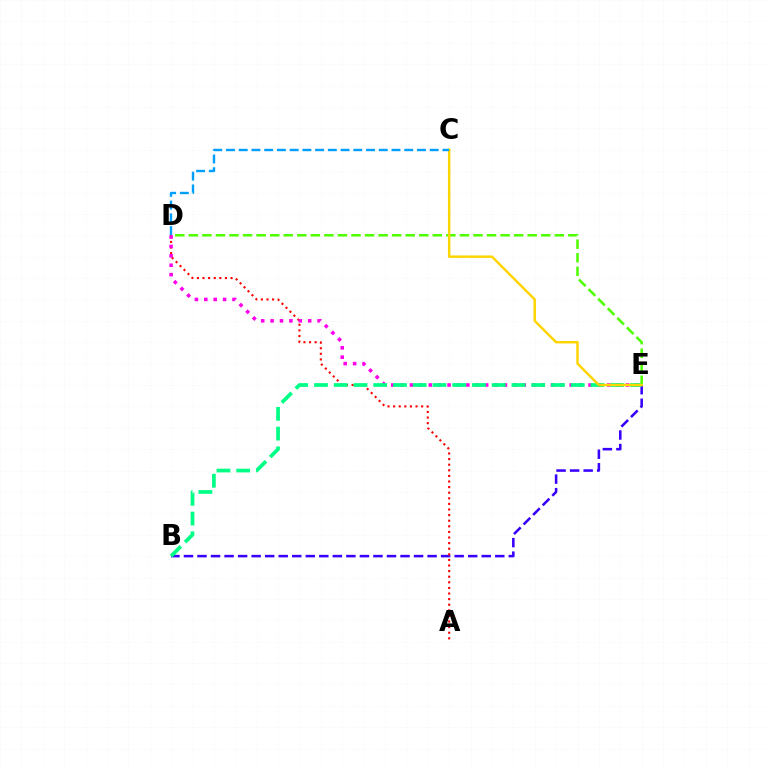{('B', 'E'): [{'color': '#3700ff', 'line_style': 'dashed', 'thickness': 1.84}, {'color': '#00ff86', 'line_style': 'dashed', 'thickness': 2.68}], ('A', 'D'): [{'color': '#ff0000', 'line_style': 'dotted', 'thickness': 1.52}], ('D', 'E'): [{'color': '#ff00ed', 'line_style': 'dotted', 'thickness': 2.55}, {'color': '#4fff00', 'line_style': 'dashed', 'thickness': 1.84}], ('C', 'E'): [{'color': '#ffd500', 'line_style': 'solid', 'thickness': 1.78}], ('C', 'D'): [{'color': '#009eff', 'line_style': 'dashed', 'thickness': 1.73}]}